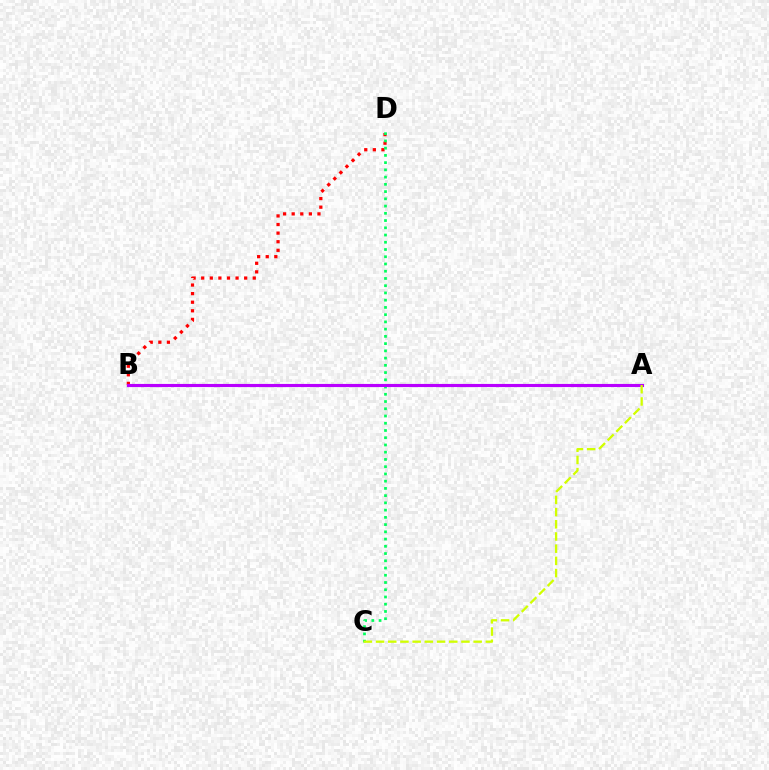{('B', 'D'): [{'color': '#ff0000', 'line_style': 'dotted', 'thickness': 2.33}], ('C', 'D'): [{'color': '#00ff5c', 'line_style': 'dotted', 'thickness': 1.97}], ('A', 'B'): [{'color': '#0074ff', 'line_style': 'solid', 'thickness': 1.95}, {'color': '#b900ff', 'line_style': 'solid', 'thickness': 2.26}], ('A', 'C'): [{'color': '#d1ff00', 'line_style': 'dashed', 'thickness': 1.66}]}